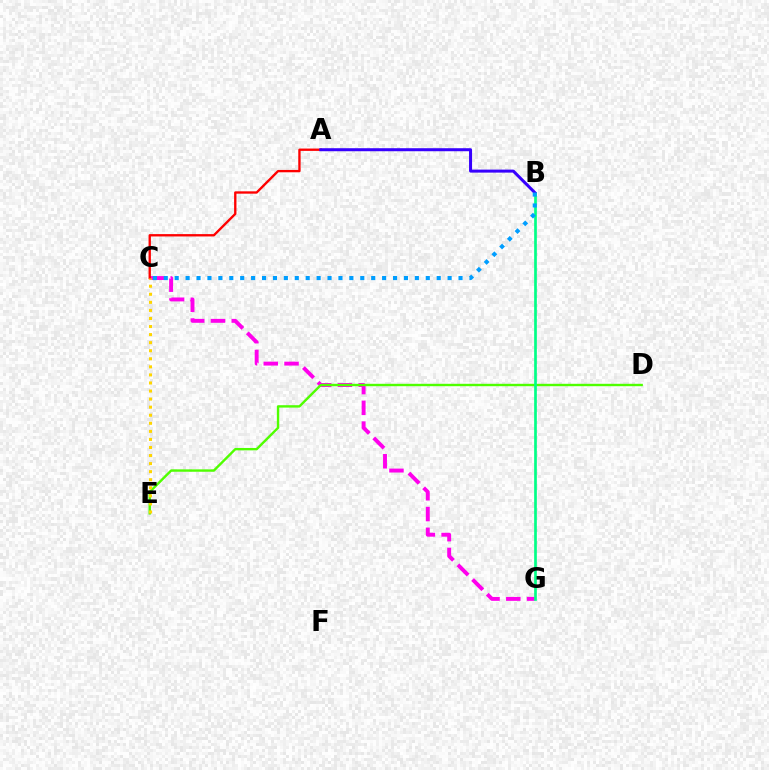{('C', 'G'): [{'color': '#ff00ed', 'line_style': 'dashed', 'thickness': 2.82}], ('A', 'C'): [{'color': '#ff0000', 'line_style': 'solid', 'thickness': 1.69}], ('D', 'E'): [{'color': '#4fff00', 'line_style': 'solid', 'thickness': 1.73}], ('B', 'G'): [{'color': '#00ff86', 'line_style': 'solid', 'thickness': 1.94}], ('A', 'B'): [{'color': '#3700ff', 'line_style': 'solid', 'thickness': 2.17}], ('C', 'E'): [{'color': '#ffd500', 'line_style': 'dotted', 'thickness': 2.19}], ('B', 'C'): [{'color': '#009eff', 'line_style': 'dotted', 'thickness': 2.97}]}